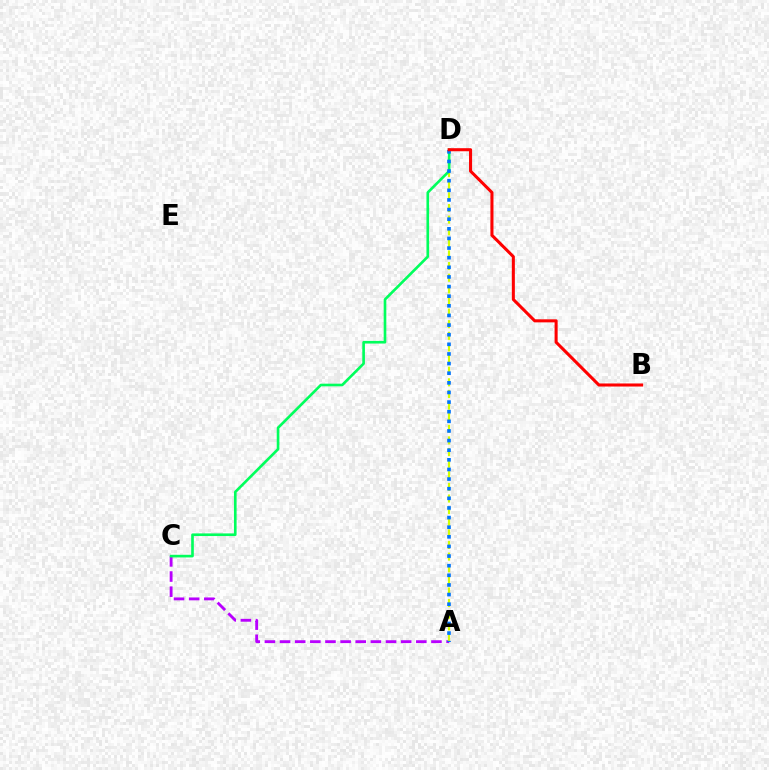{('A', 'C'): [{'color': '#b900ff', 'line_style': 'dashed', 'thickness': 2.06}], ('A', 'D'): [{'color': '#d1ff00', 'line_style': 'dashed', 'thickness': 1.58}, {'color': '#0074ff', 'line_style': 'dotted', 'thickness': 2.62}], ('C', 'D'): [{'color': '#00ff5c', 'line_style': 'solid', 'thickness': 1.9}], ('B', 'D'): [{'color': '#ff0000', 'line_style': 'solid', 'thickness': 2.2}]}